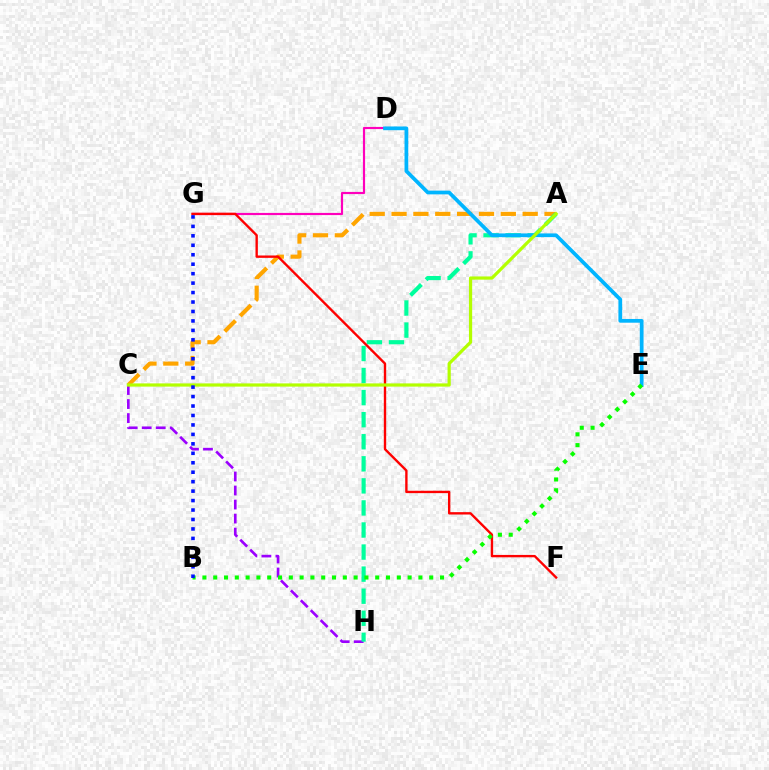{('C', 'H'): [{'color': '#9b00ff', 'line_style': 'dashed', 'thickness': 1.91}], ('A', 'C'): [{'color': '#ffa500', 'line_style': 'dashed', 'thickness': 2.97}, {'color': '#b3ff00', 'line_style': 'solid', 'thickness': 2.31}], ('A', 'H'): [{'color': '#00ff9d', 'line_style': 'dashed', 'thickness': 3.0}], ('D', 'G'): [{'color': '#ff00bd', 'line_style': 'solid', 'thickness': 1.56}], ('F', 'G'): [{'color': '#ff0000', 'line_style': 'solid', 'thickness': 1.71}], ('D', 'E'): [{'color': '#00b5ff', 'line_style': 'solid', 'thickness': 2.68}], ('B', 'E'): [{'color': '#08ff00', 'line_style': 'dotted', 'thickness': 2.93}], ('B', 'G'): [{'color': '#0010ff', 'line_style': 'dotted', 'thickness': 2.57}]}